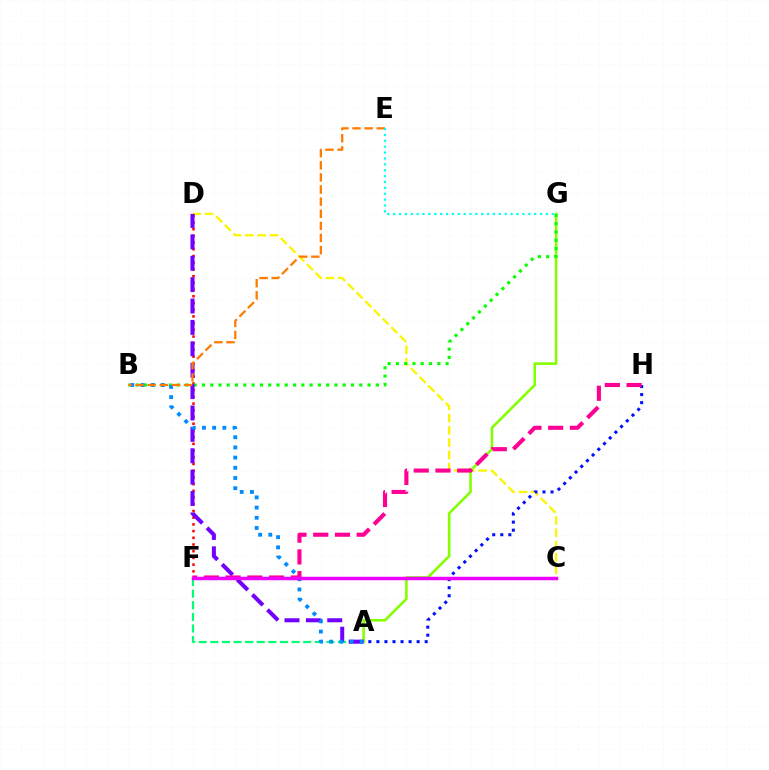{('C', 'D'): [{'color': '#fcf500', 'line_style': 'dashed', 'thickness': 1.67}], ('A', 'F'): [{'color': '#00ff74', 'line_style': 'dashed', 'thickness': 1.58}], ('D', 'F'): [{'color': '#ff0000', 'line_style': 'dotted', 'thickness': 1.82}], ('A', 'G'): [{'color': '#84ff00', 'line_style': 'solid', 'thickness': 1.87}], ('A', 'H'): [{'color': '#0010ff', 'line_style': 'dotted', 'thickness': 2.19}], ('B', 'G'): [{'color': '#08ff00', 'line_style': 'dotted', 'thickness': 2.25}], ('A', 'D'): [{'color': '#7200ff', 'line_style': 'dashed', 'thickness': 2.91}], ('A', 'B'): [{'color': '#008cff', 'line_style': 'dotted', 'thickness': 2.77}], ('F', 'H'): [{'color': '#ff0094', 'line_style': 'dashed', 'thickness': 2.95}], ('B', 'E'): [{'color': '#ff7c00', 'line_style': 'dashed', 'thickness': 1.65}], ('E', 'G'): [{'color': '#00fff6', 'line_style': 'dotted', 'thickness': 1.6}], ('C', 'F'): [{'color': '#ee00ff', 'line_style': 'solid', 'thickness': 2.5}]}